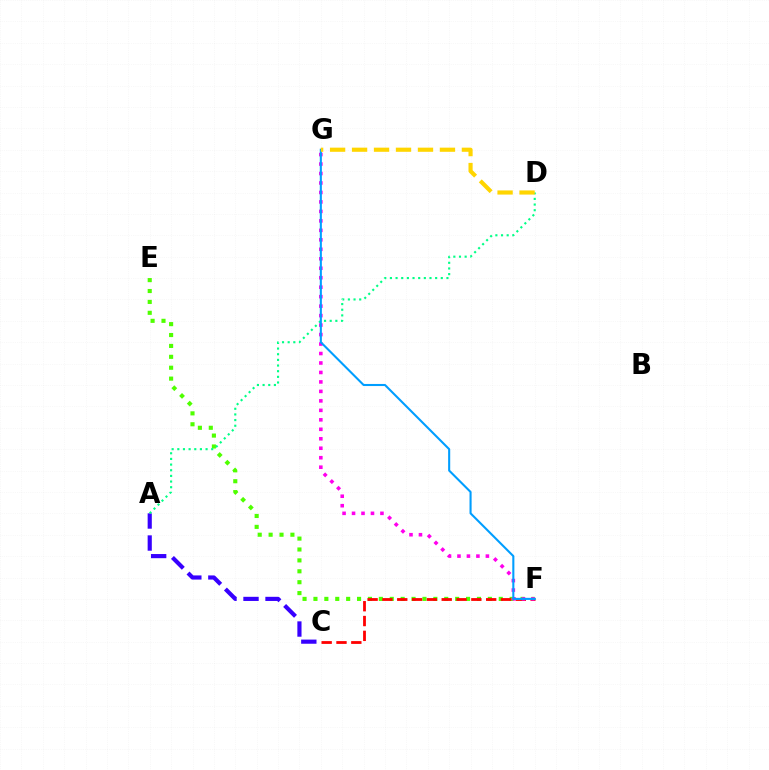{('A', 'C'): [{'color': '#3700ff', 'line_style': 'dashed', 'thickness': 2.99}], ('E', 'F'): [{'color': '#4fff00', 'line_style': 'dotted', 'thickness': 2.96}], ('C', 'F'): [{'color': '#ff0000', 'line_style': 'dashed', 'thickness': 2.01}], ('F', 'G'): [{'color': '#ff00ed', 'line_style': 'dotted', 'thickness': 2.57}, {'color': '#009eff', 'line_style': 'solid', 'thickness': 1.5}], ('A', 'D'): [{'color': '#00ff86', 'line_style': 'dotted', 'thickness': 1.54}], ('D', 'G'): [{'color': '#ffd500', 'line_style': 'dashed', 'thickness': 2.98}]}